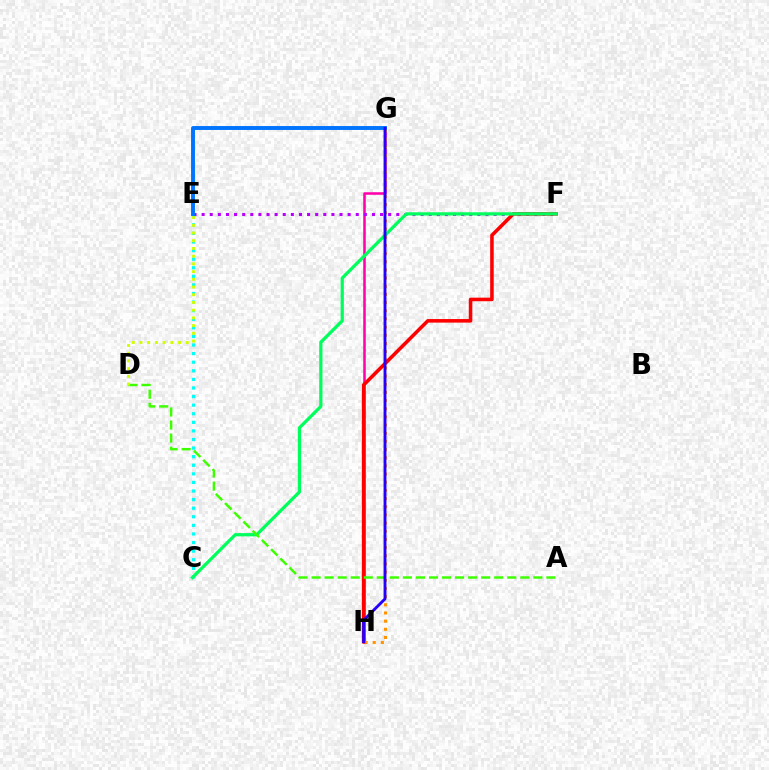{('G', 'H'): [{'color': '#ff00ac', 'line_style': 'solid', 'thickness': 1.82}, {'color': '#ff9400', 'line_style': 'dotted', 'thickness': 2.22}, {'color': '#2500ff', 'line_style': 'solid', 'thickness': 2.07}], ('C', 'E'): [{'color': '#00fff6', 'line_style': 'dotted', 'thickness': 2.33}], ('E', 'F'): [{'color': '#b900ff', 'line_style': 'dotted', 'thickness': 2.2}], ('F', 'H'): [{'color': '#ff0000', 'line_style': 'solid', 'thickness': 2.56}], ('C', 'F'): [{'color': '#00ff5c', 'line_style': 'solid', 'thickness': 2.33}], ('A', 'D'): [{'color': '#3dff00', 'line_style': 'dashed', 'thickness': 1.77}], ('E', 'G'): [{'color': '#0074ff', 'line_style': 'solid', 'thickness': 2.82}], ('D', 'E'): [{'color': '#d1ff00', 'line_style': 'dotted', 'thickness': 2.1}]}